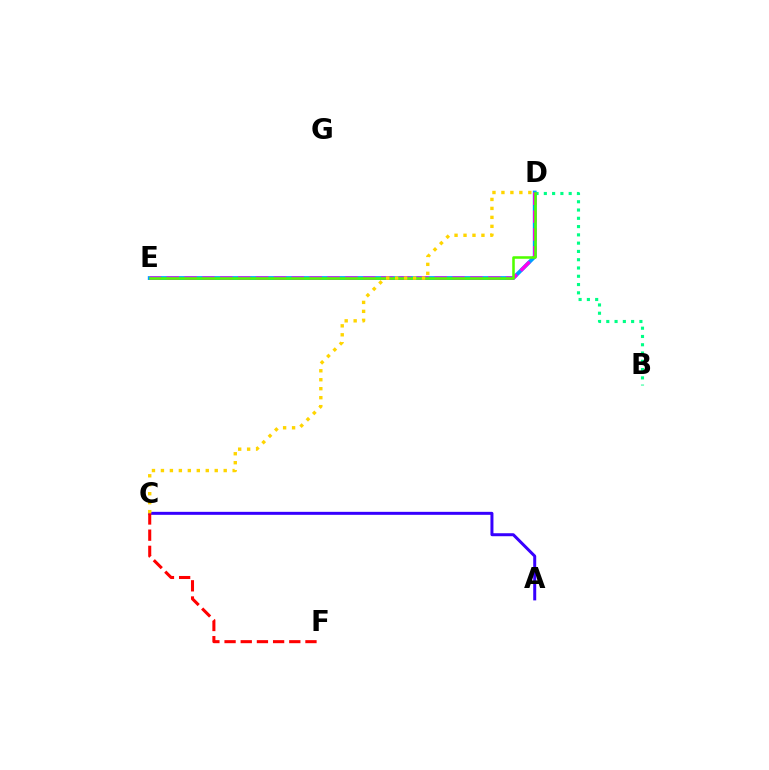{('A', 'C'): [{'color': '#3700ff', 'line_style': 'solid', 'thickness': 2.15}], ('D', 'E'): [{'color': '#009eff', 'line_style': 'solid', 'thickness': 2.74}, {'color': '#ff00ed', 'line_style': 'dashed', 'thickness': 2.43}, {'color': '#4fff00', 'line_style': 'solid', 'thickness': 1.84}], ('B', 'D'): [{'color': '#00ff86', 'line_style': 'dotted', 'thickness': 2.25}], ('C', 'F'): [{'color': '#ff0000', 'line_style': 'dashed', 'thickness': 2.2}], ('C', 'D'): [{'color': '#ffd500', 'line_style': 'dotted', 'thickness': 2.44}]}